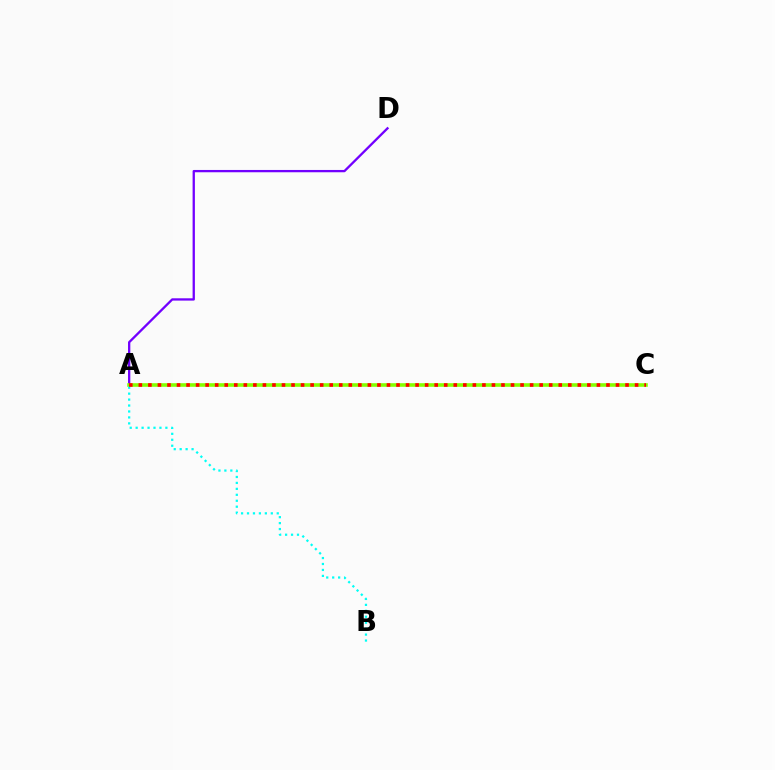{('A', 'D'): [{'color': '#7200ff', 'line_style': 'solid', 'thickness': 1.66}], ('A', 'C'): [{'color': '#84ff00', 'line_style': 'solid', 'thickness': 2.6}, {'color': '#ff0000', 'line_style': 'dotted', 'thickness': 2.59}], ('A', 'B'): [{'color': '#00fff6', 'line_style': 'dotted', 'thickness': 1.62}]}